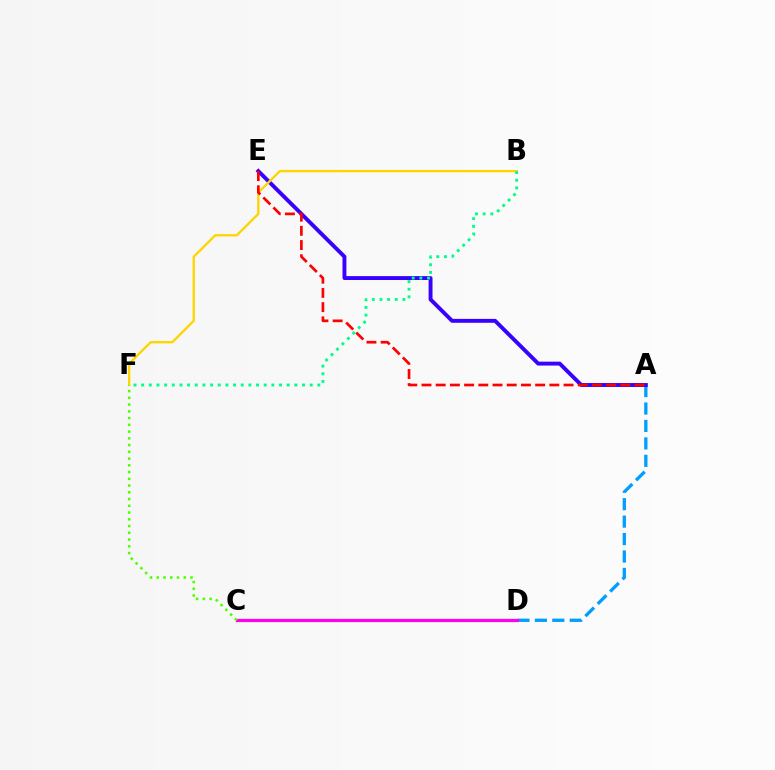{('A', 'D'): [{'color': '#009eff', 'line_style': 'dashed', 'thickness': 2.37}], ('C', 'D'): [{'color': '#ff00ed', 'line_style': 'solid', 'thickness': 2.31}], ('A', 'E'): [{'color': '#3700ff', 'line_style': 'solid', 'thickness': 2.81}, {'color': '#ff0000', 'line_style': 'dashed', 'thickness': 1.93}], ('B', 'F'): [{'color': '#ffd500', 'line_style': 'solid', 'thickness': 1.68}, {'color': '#00ff86', 'line_style': 'dotted', 'thickness': 2.08}], ('C', 'F'): [{'color': '#4fff00', 'line_style': 'dotted', 'thickness': 1.83}]}